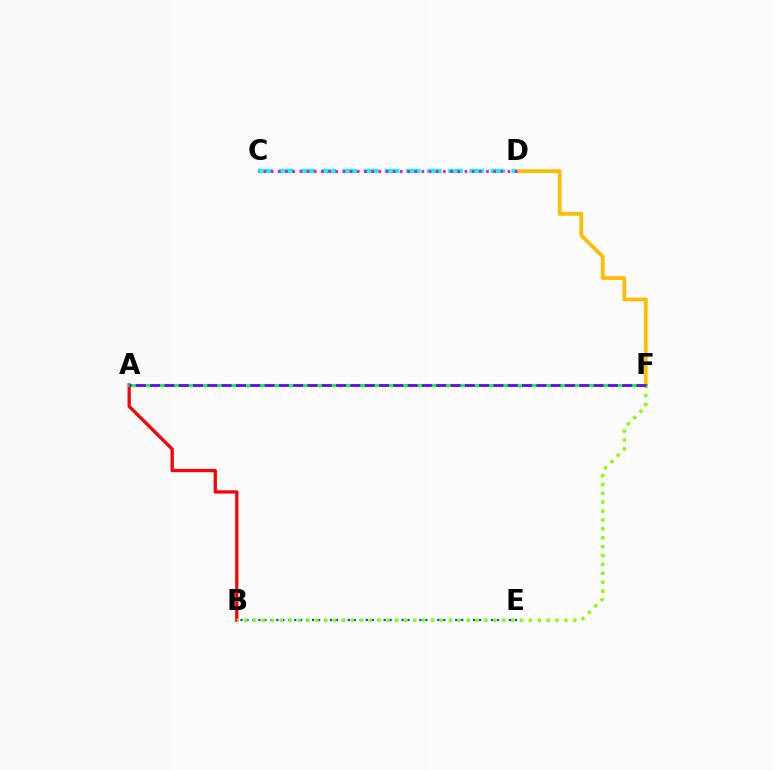{('D', 'F'): [{'color': '#ffbd00', 'line_style': 'solid', 'thickness': 2.7}], ('B', 'E'): [{'color': '#004bff', 'line_style': 'dotted', 'thickness': 1.62}], ('C', 'D'): [{'color': '#00fff6', 'line_style': 'dashed', 'thickness': 2.87}, {'color': '#ff00cf', 'line_style': 'dotted', 'thickness': 1.95}], ('A', 'B'): [{'color': '#ff0000', 'line_style': 'solid', 'thickness': 2.35}], ('A', 'F'): [{'color': '#00ff39', 'line_style': 'solid', 'thickness': 2.03}, {'color': '#7200ff', 'line_style': 'dashed', 'thickness': 1.94}], ('B', 'F'): [{'color': '#84ff00', 'line_style': 'dotted', 'thickness': 2.42}]}